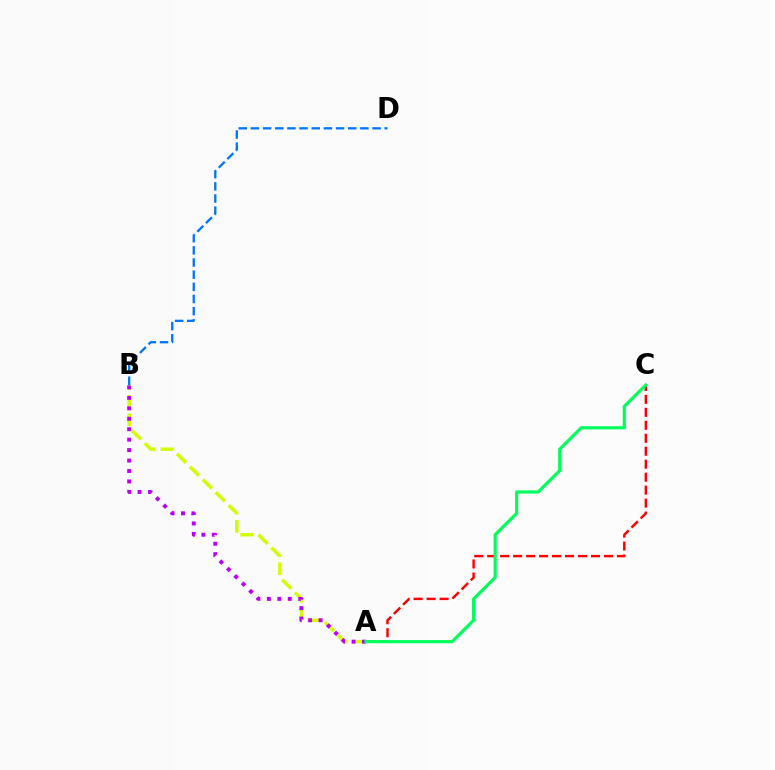{('A', 'C'): [{'color': '#ff0000', 'line_style': 'dashed', 'thickness': 1.76}, {'color': '#00ff5c', 'line_style': 'solid', 'thickness': 2.28}], ('B', 'D'): [{'color': '#0074ff', 'line_style': 'dashed', 'thickness': 1.65}], ('A', 'B'): [{'color': '#d1ff00', 'line_style': 'dashed', 'thickness': 2.48}, {'color': '#b900ff', 'line_style': 'dotted', 'thickness': 2.84}]}